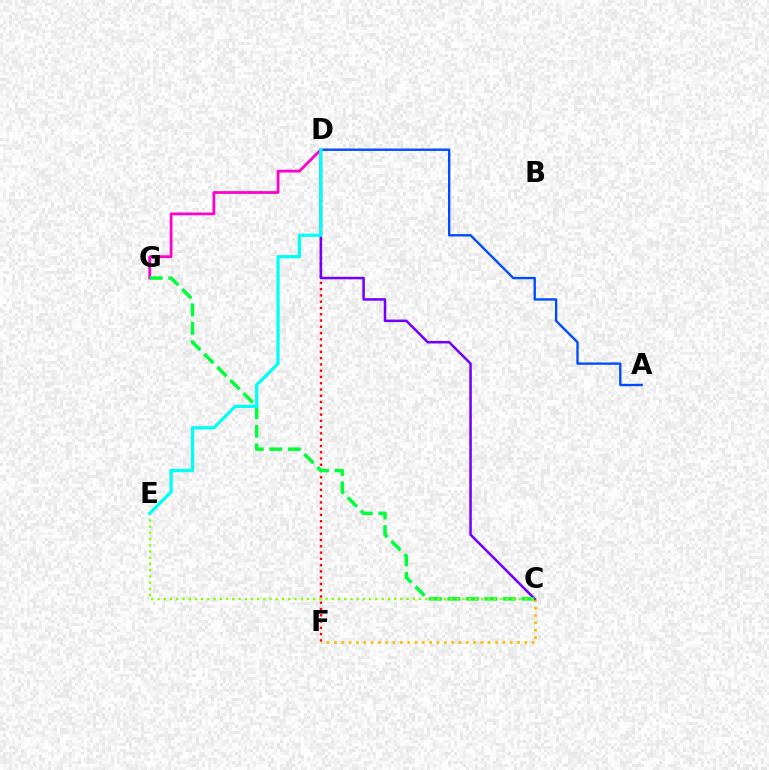{('D', 'F'): [{'color': '#ff0000', 'line_style': 'dotted', 'thickness': 1.7}], ('A', 'D'): [{'color': '#004bff', 'line_style': 'solid', 'thickness': 1.69}], ('C', 'F'): [{'color': '#ffbd00', 'line_style': 'dotted', 'thickness': 1.99}], ('C', 'D'): [{'color': '#7200ff', 'line_style': 'solid', 'thickness': 1.81}], ('D', 'G'): [{'color': '#ff00cf', 'line_style': 'solid', 'thickness': 2.0}], ('C', 'G'): [{'color': '#00ff39', 'line_style': 'dashed', 'thickness': 2.51}], ('C', 'E'): [{'color': '#84ff00', 'line_style': 'dotted', 'thickness': 1.69}], ('D', 'E'): [{'color': '#00fff6', 'line_style': 'solid', 'thickness': 2.34}]}